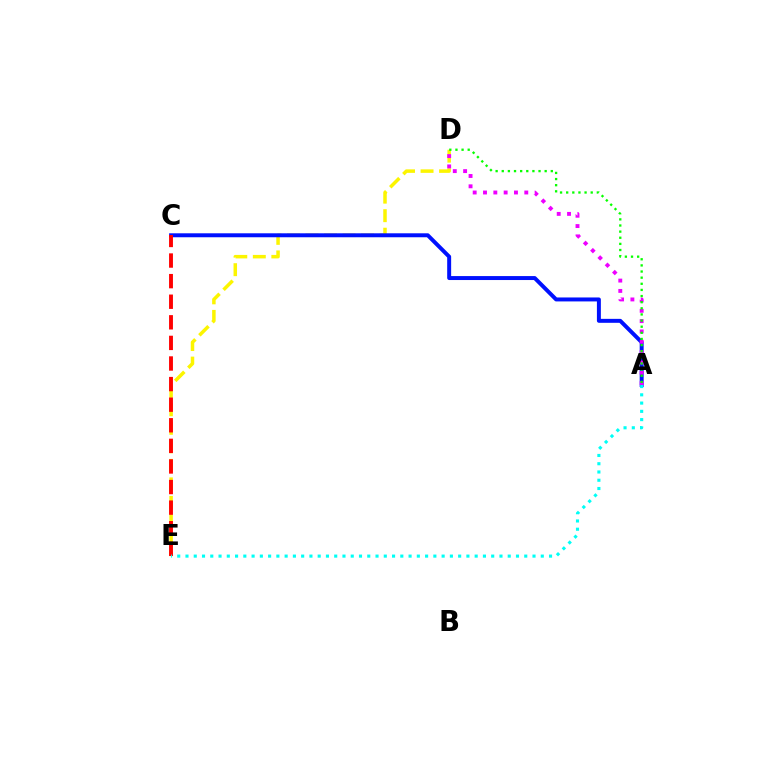{('D', 'E'): [{'color': '#fcf500', 'line_style': 'dashed', 'thickness': 2.52}], ('A', 'C'): [{'color': '#0010ff', 'line_style': 'solid', 'thickness': 2.85}], ('A', 'D'): [{'color': '#ee00ff', 'line_style': 'dotted', 'thickness': 2.8}, {'color': '#08ff00', 'line_style': 'dotted', 'thickness': 1.67}], ('C', 'E'): [{'color': '#ff0000', 'line_style': 'dashed', 'thickness': 2.8}], ('A', 'E'): [{'color': '#00fff6', 'line_style': 'dotted', 'thickness': 2.24}]}